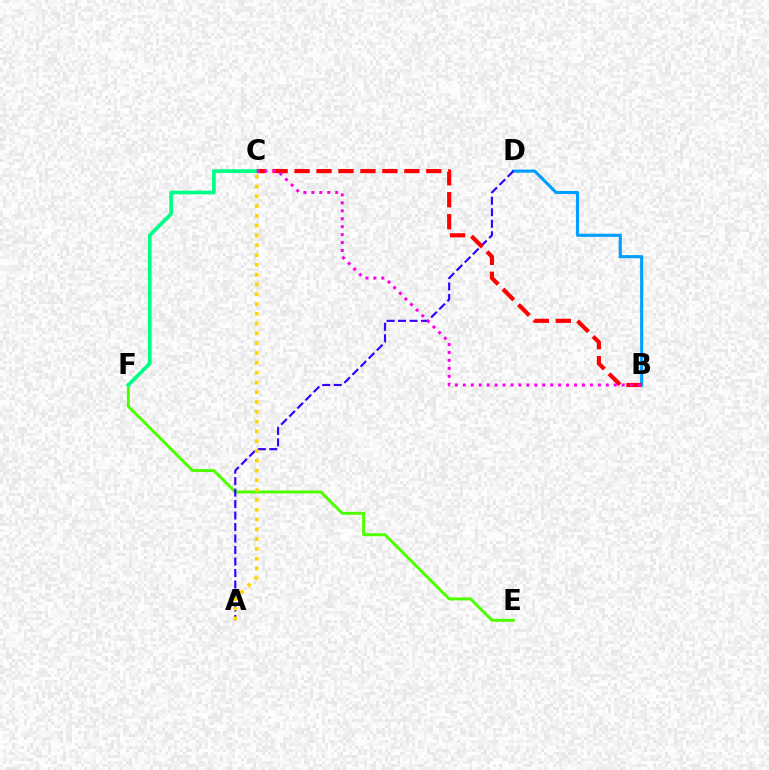{('B', 'D'): [{'color': '#009eff', 'line_style': 'solid', 'thickness': 2.23}], ('E', 'F'): [{'color': '#4fff00', 'line_style': 'solid', 'thickness': 2.15}], ('A', 'D'): [{'color': '#3700ff', 'line_style': 'dashed', 'thickness': 1.56}], ('B', 'C'): [{'color': '#ff0000', 'line_style': 'dashed', 'thickness': 2.98}, {'color': '#ff00ed', 'line_style': 'dotted', 'thickness': 2.16}], ('C', 'F'): [{'color': '#00ff86', 'line_style': 'solid', 'thickness': 2.66}], ('A', 'C'): [{'color': '#ffd500', 'line_style': 'dotted', 'thickness': 2.66}]}